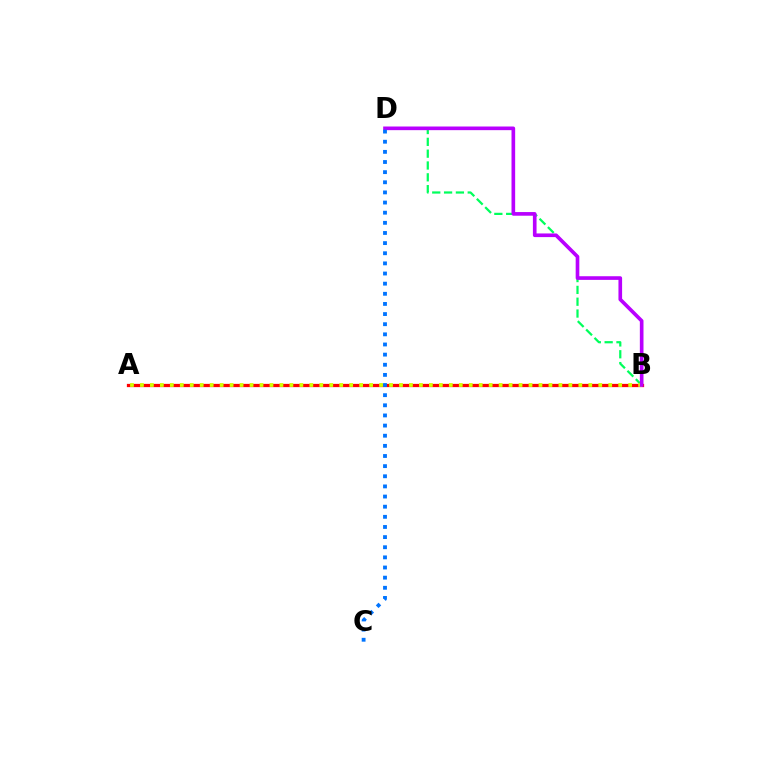{('B', 'D'): [{'color': '#00ff5c', 'line_style': 'dashed', 'thickness': 1.61}, {'color': '#b900ff', 'line_style': 'solid', 'thickness': 2.63}], ('A', 'B'): [{'color': '#ff0000', 'line_style': 'solid', 'thickness': 2.34}, {'color': '#d1ff00', 'line_style': 'dotted', 'thickness': 2.71}], ('C', 'D'): [{'color': '#0074ff', 'line_style': 'dotted', 'thickness': 2.75}]}